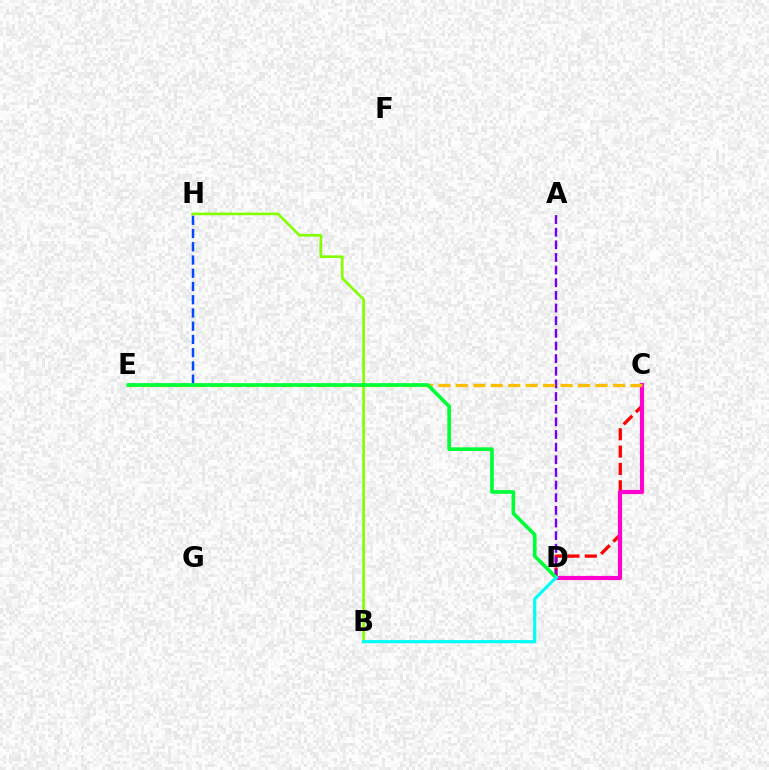{('C', 'D'): [{'color': '#ff0000', 'line_style': 'dashed', 'thickness': 2.36}, {'color': '#ff00cf', 'line_style': 'solid', 'thickness': 2.99}], ('E', 'H'): [{'color': '#004bff', 'line_style': 'dashed', 'thickness': 1.8}], ('A', 'D'): [{'color': '#7200ff', 'line_style': 'dashed', 'thickness': 1.72}], ('C', 'E'): [{'color': '#ffbd00', 'line_style': 'dashed', 'thickness': 2.37}], ('B', 'H'): [{'color': '#84ff00', 'line_style': 'solid', 'thickness': 1.92}], ('D', 'E'): [{'color': '#00ff39', 'line_style': 'solid', 'thickness': 2.65}], ('B', 'D'): [{'color': '#00fff6', 'line_style': 'solid', 'thickness': 2.29}]}